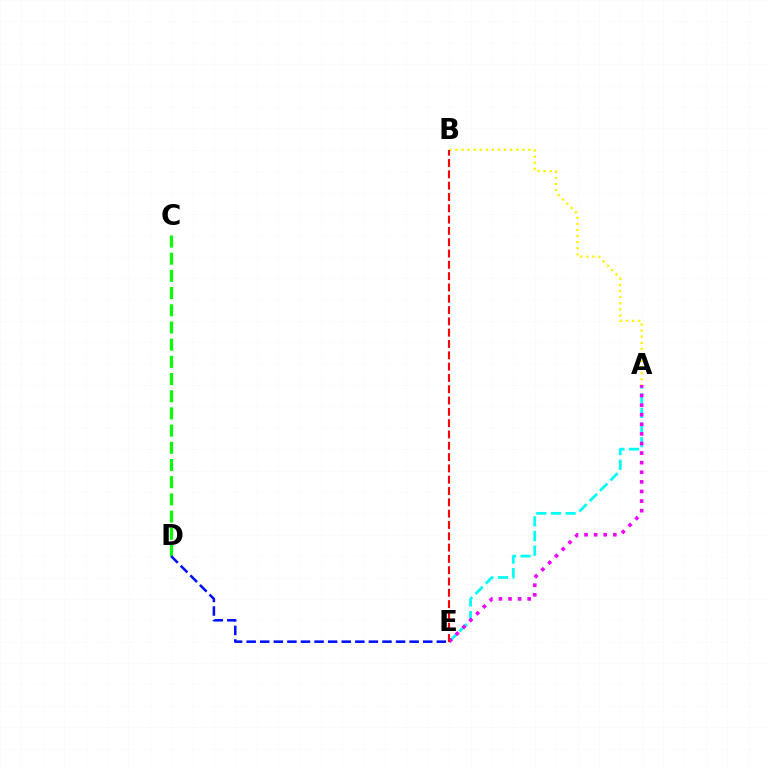{('A', 'E'): [{'color': '#00fff6', 'line_style': 'dashed', 'thickness': 1.99}, {'color': '#ee00ff', 'line_style': 'dotted', 'thickness': 2.61}], ('A', 'B'): [{'color': '#fcf500', 'line_style': 'dotted', 'thickness': 1.65}], ('C', 'D'): [{'color': '#08ff00', 'line_style': 'dashed', 'thickness': 2.34}], ('B', 'E'): [{'color': '#ff0000', 'line_style': 'dashed', 'thickness': 1.54}], ('D', 'E'): [{'color': '#0010ff', 'line_style': 'dashed', 'thickness': 1.85}]}